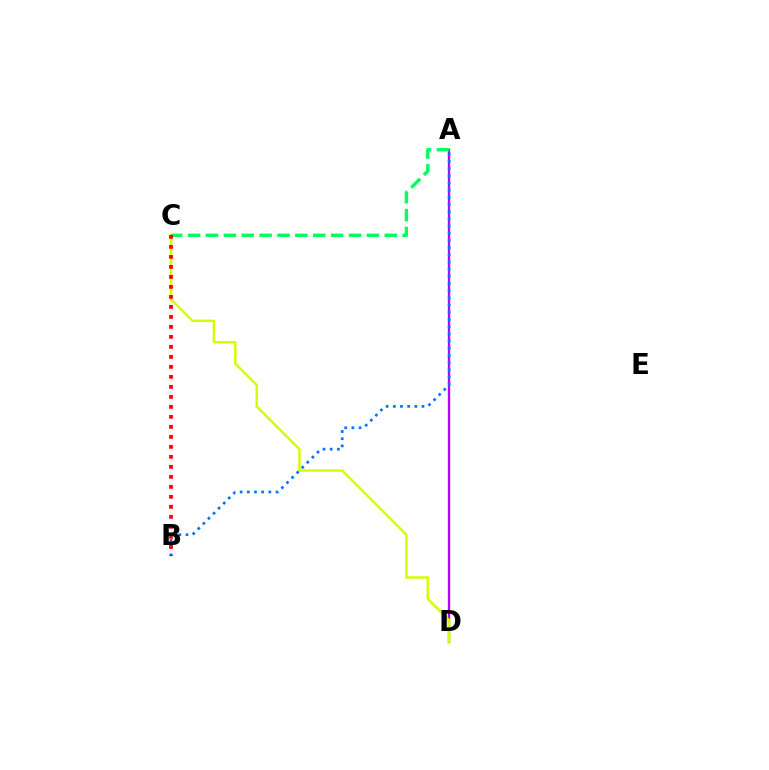{('A', 'D'): [{'color': '#b900ff', 'line_style': 'solid', 'thickness': 1.67}], ('C', 'D'): [{'color': '#d1ff00', 'line_style': 'solid', 'thickness': 1.76}], ('A', 'B'): [{'color': '#0074ff', 'line_style': 'dotted', 'thickness': 1.95}], ('A', 'C'): [{'color': '#00ff5c', 'line_style': 'dashed', 'thickness': 2.43}], ('B', 'C'): [{'color': '#ff0000', 'line_style': 'dotted', 'thickness': 2.72}]}